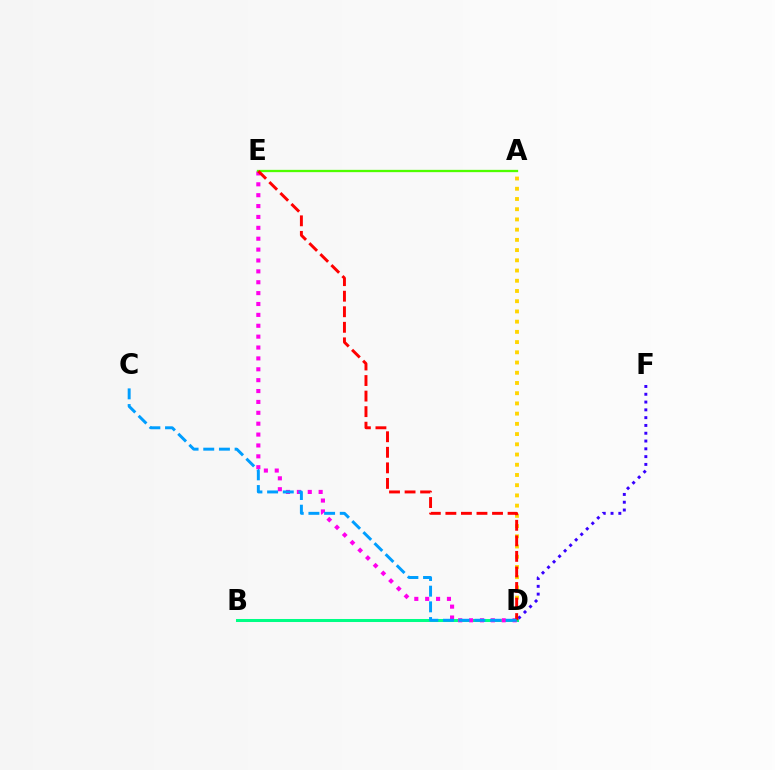{('A', 'D'): [{'color': '#ffd500', 'line_style': 'dotted', 'thickness': 2.78}], ('D', 'F'): [{'color': '#3700ff', 'line_style': 'dotted', 'thickness': 2.12}], ('B', 'D'): [{'color': '#00ff86', 'line_style': 'solid', 'thickness': 2.18}], ('D', 'E'): [{'color': '#ff00ed', 'line_style': 'dotted', 'thickness': 2.96}, {'color': '#ff0000', 'line_style': 'dashed', 'thickness': 2.11}], ('A', 'E'): [{'color': '#4fff00', 'line_style': 'solid', 'thickness': 1.65}], ('C', 'D'): [{'color': '#009eff', 'line_style': 'dashed', 'thickness': 2.13}]}